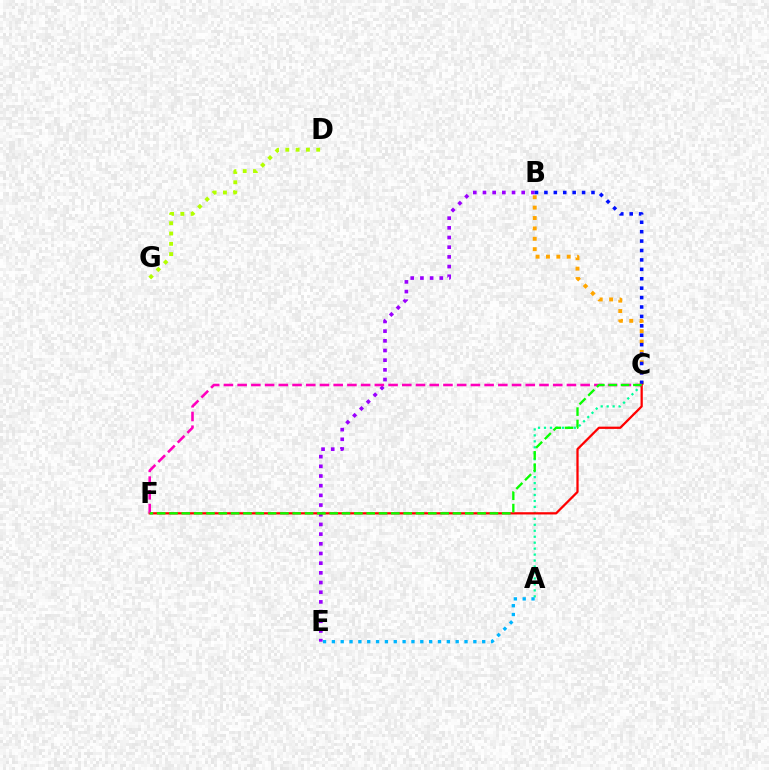{('B', 'C'): [{'color': '#ffa500', 'line_style': 'dotted', 'thickness': 2.82}, {'color': '#0010ff', 'line_style': 'dotted', 'thickness': 2.56}], ('B', 'E'): [{'color': '#9b00ff', 'line_style': 'dotted', 'thickness': 2.63}], ('A', 'C'): [{'color': '#00ff9d', 'line_style': 'dotted', 'thickness': 1.62}], ('C', 'F'): [{'color': '#ff0000', 'line_style': 'solid', 'thickness': 1.62}, {'color': '#ff00bd', 'line_style': 'dashed', 'thickness': 1.86}, {'color': '#08ff00', 'line_style': 'dashed', 'thickness': 1.67}], ('D', 'G'): [{'color': '#b3ff00', 'line_style': 'dotted', 'thickness': 2.8}], ('A', 'E'): [{'color': '#00b5ff', 'line_style': 'dotted', 'thickness': 2.4}]}